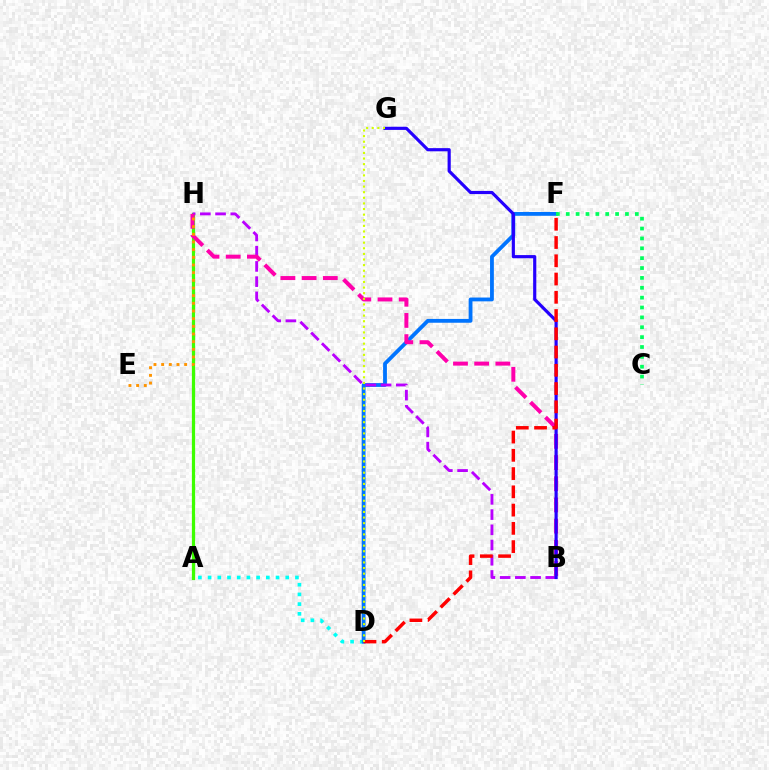{('A', 'D'): [{'color': '#00fff6', 'line_style': 'dotted', 'thickness': 2.64}], ('D', 'F'): [{'color': '#0074ff', 'line_style': 'solid', 'thickness': 2.75}, {'color': '#ff0000', 'line_style': 'dashed', 'thickness': 2.48}], ('A', 'H'): [{'color': '#3dff00', 'line_style': 'solid', 'thickness': 2.33}], ('B', 'H'): [{'color': '#b900ff', 'line_style': 'dashed', 'thickness': 2.07}, {'color': '#ff00ac', 'line_style': 'dashed', 'thickness': 2.88}], ('C', 'F'): [{'color': '#00ff5c', 'line_style': 'dotted', 'thickness': 2.68}], ('E', 'H'): [{'color': '#ff9400', 'line_style': 'dotted', 'thickness': 2.08}], ('B', 'G'): [{'color': '#2500ff', 'line_style': 'solid', 'thickness': 2.28}], ('D', 'G'): [{'color': '#d1ff00', 'line_style': 'dotted', 'thickness': 1.52}]}